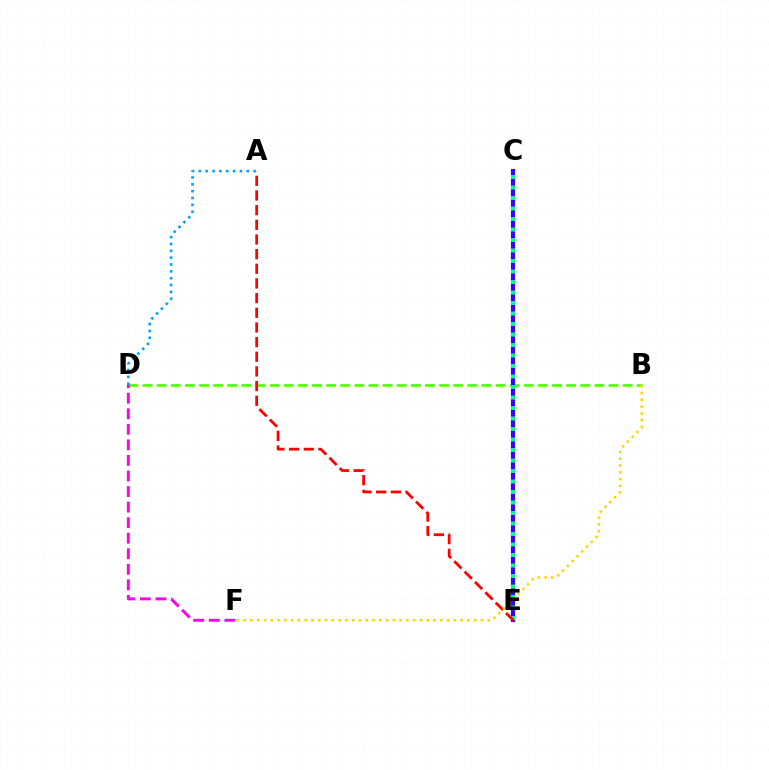{('B', 'D'): [{'color': '#4fff00', 'line_style': 'dashed', 'thickness': 1.92}], ('D', 'F'): [{'color': '#ff00ed', 'line_style': 'dashed', 'thickness': 2.11}], ('C', 'E'): [{'color': '#3700ff', 'line_style': 'solid', 'thickness': 2.99}, {'color': '#00ff86', 'line_style': 'dotted', 'thickness': 2.85}], ('A', 'E'): [{'color': '#ff0000', 'line_style': 'dashed', 'thickness': 1.99}], ('A', 'D'): [{'color': '#009eff', 'line_style': 'dotted', 'thickness': 1.86}], ('B', 'F'): [{'color': '#ffd500', 'line_style': 'dotted', 'thickness': 1.84}]}